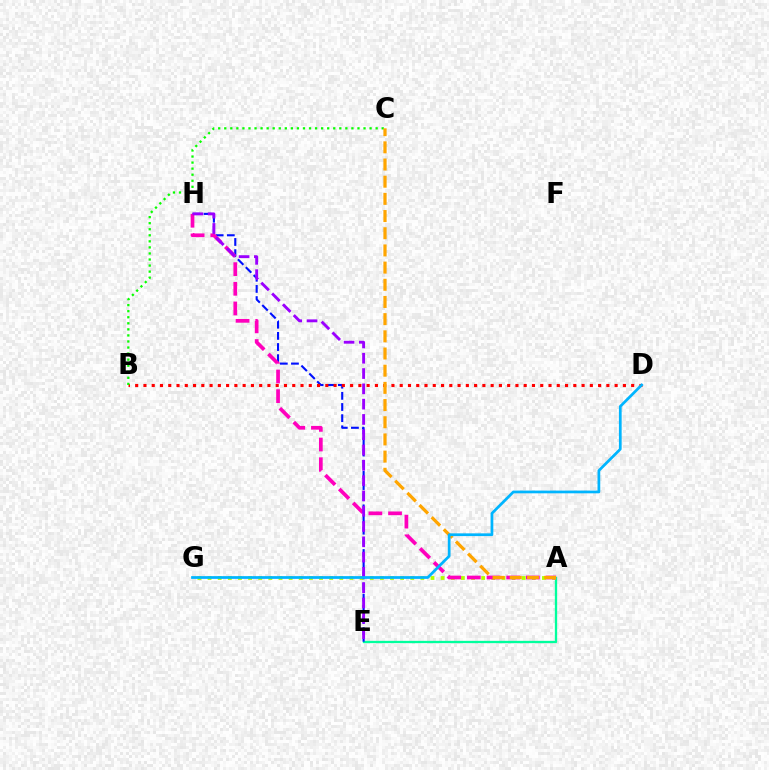{('A', 'E'): [{'color': '#00ff9d', 'line_style': 'solid', 'thickness': 1.66}], ('A', 'G'): [{'color': '#b3ff00', 'line_style': 'dotted', 'thickness': 2.75}], ('E', 'H'): [{'color': '#0010ff', 'line_style': 'dashed', 'thickness': 1.52}, {'color': '#9b00ff', 'line_style': 'dashed', 'thickness': 2.08}], ('B', 'D'): [{'color': '#ff0000', 'line_style': 'dotted', 'thickness': 2.25}], ('B', 'C'): [{'color': '#08ff00', 'line_style': 'dotted', 'thickness': 1.65}], ('A', 'H'): [{'color': '#ff00bd', 'line_style': 'dashed', 'thickness': 2.67}], ('A', 'C'): [{'color': '#ffa500', 'line_style': 'dashed', 'thickness': 2.33}], ('D', 'G'): [{'color': '#00b5ff', 'line_style': 'solid', 'thickness': 1.97}]}